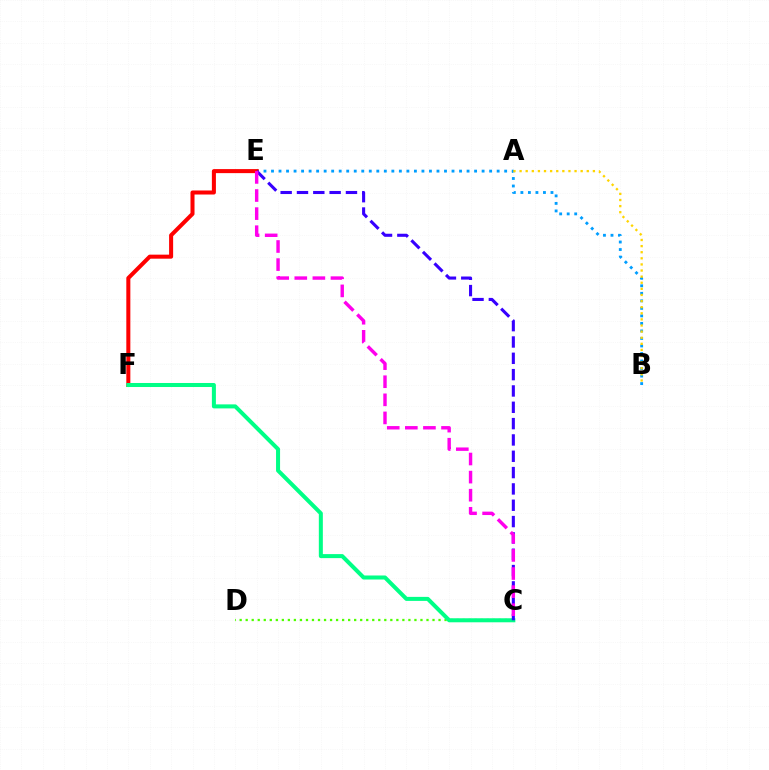{('B', 'E'): [{'color': '#009eff', 'line_style': 'dotted', 'thickness': 2.04}], ('C', 'D'): [{'color': '#4fff00', 'line_style': 'dotted', 'thickness': 1.64}], ('A', 'B'): [{'color': '#ffd500', 'line_style': 'dotted', 'thickness': 1.66}], ('E', 'F'): [{'color': '#ff0000', 'line_style': 'solid', 'thickness': 2.9}], ('C', 'F'): [{'color': '#00ff86', 'line_style': 'solid', 'thickness': 2.9}], ('C', 'E'): [{'color': '#3700ff', 'line_style': 'dashed', 'thickness': 2.22}, {'color': '#ff00ed', 'line_style': 'dashed', 'thickness': 2.46}]}